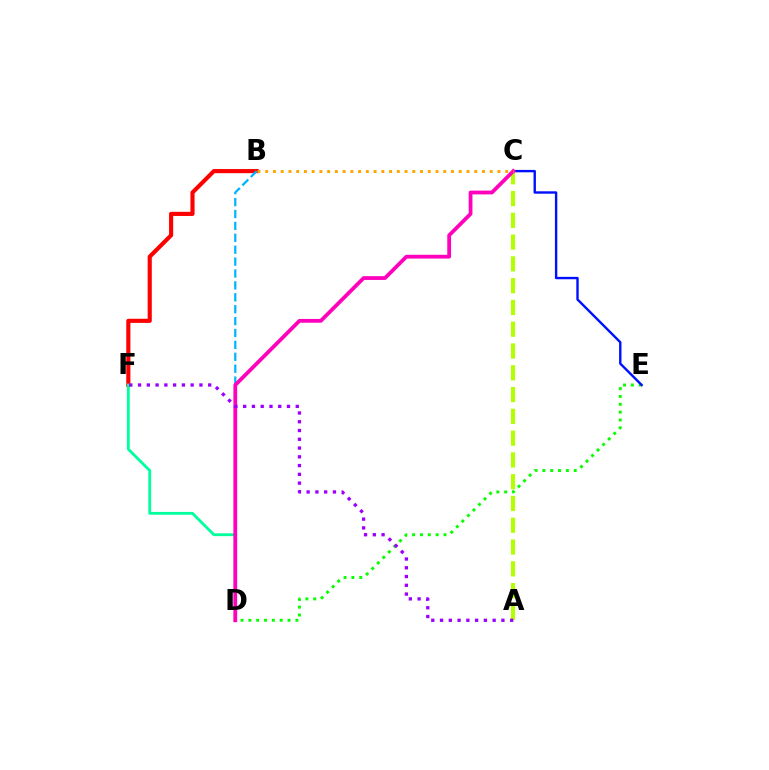{('A', 'C'): [{'color': '#b3ff00', 'line_style': 'dashed', 'thickness': 2.96}], ('D', 'E'): [{'color': '#08ff00', 'line_style': 'dotted', 'thickness': 2.13}], ('B', 'F'): [{'color': '#ff0000', 'line_style': 'solid', 'thickness': 2.97}], ('D', 'F'): [{'color': '#00ff9d', 'line_style': 'solid', 'thickness': 2.03}], ('C', 'E'): [{'color': '#0010ff', 'line_style': 'solid', 'thickness': 1.72}], ('B', 'D'): [{'color': '#00b5ff', 'line_style': 'dashed', 'thickness': 1.62}], ('C', 'D'): [{'color': '#ff00bd', 'line_style': 'solid', 'thickness': 2.72}], ('A', 'F'): [{'color': '#9b00ff', 'line_style': 'dotted', 'thickness': 2.38}], ('B', 'C'): [{'color': '#ffa500', 'line_style': 'dotted', 'thickness': 2.1}]}